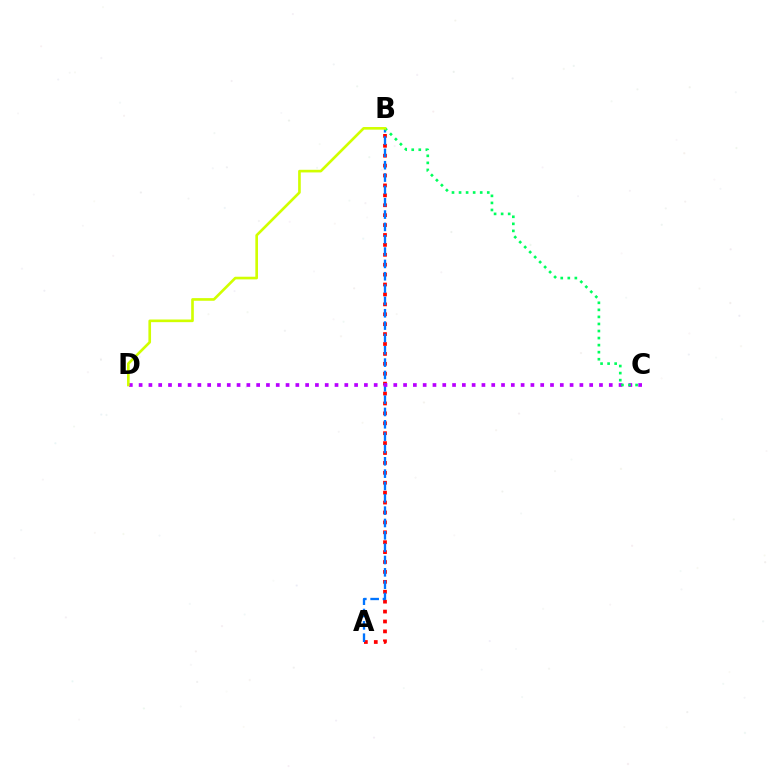{('A', 'B'): [{'color': '#ff0000', 'line_style': 'dotted', 'thickness': 2.69}, {'color': '#0074ff', 'line_style': 'dashed', 'thickness': 1.68}], ('C', 'D'): [{'color': '#b900ff', 'line_style': 'dotted', 'thickness': 2.66}], ('B', 'C'): [{'color': '#00ff5c', 'line_style': 'dotted', 'thickness': 1.92}], ('B', 'D'): [{'color': '#d1ff00', 'line_style': 'solid', 'thickness': 1.91}]}